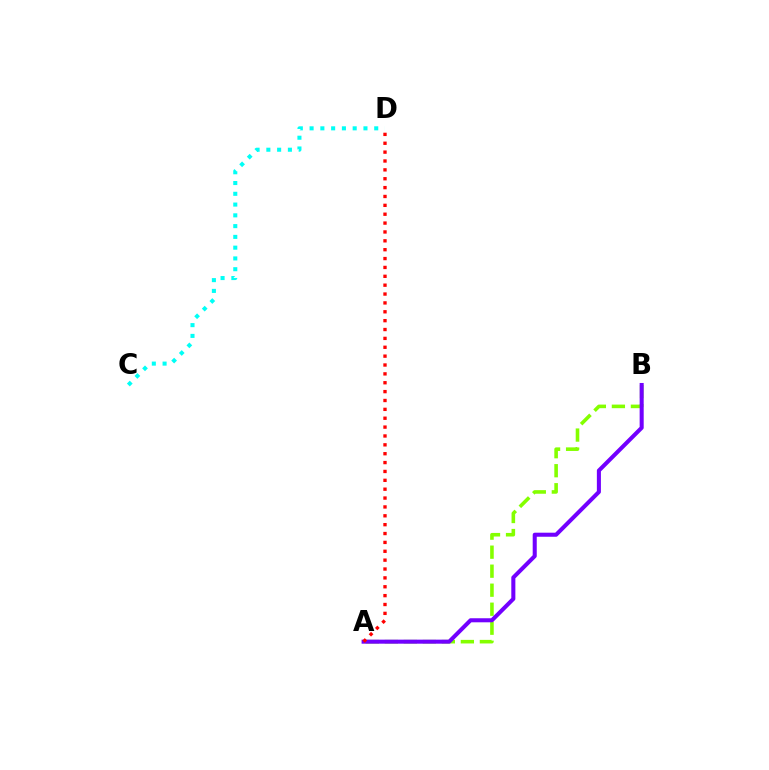{('A', 'B'): [{'color': '#84ff00', 'line_style': 'dashed', 'thickness': 2.58}, {'color': '#7200ff', 'line_style': 'solid', 'thickness': 2.92}], ('C', 'D'): [{'color': '#00fff6', 'line_style': 'dotted', 'thickness': 2.93}], ('A', 'D'): [{'color': '#ff0000', 'line_style': 'dotted', 'thickness': 2.41}]}